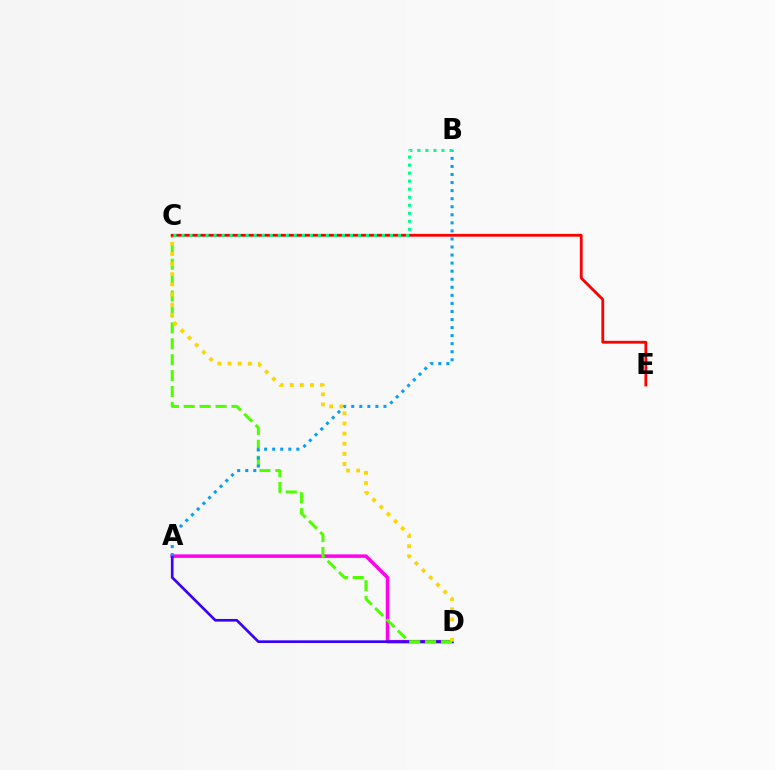{('A', 'D'): [{'color': '#ff00ed', 'line_style': 'solid', 'thickness': 2.51}, {'color': '#3700ff', 'line_style': 'solid', 'thickness': 1.92}], ('C', 'D'): [{'color': '#4fff00', 'line_style': 'dashed', 'thickness': 2.16}, {'color': '#ffd500', 'line_style': 'dotted', 'thickness': 2.75}], ('A', 'B'): [{'color': '#009eff', 'line_style': 'dotted', 'thickness': 2.19}], ('C', 'E'): [{'color': '#ff0000', 'line_style': 'solid', 'thickness': 2.02}], ('B', 'C'): [{'color': '#00ff86', 'line_style': 'dotted', 'thickness': 2.18}]}